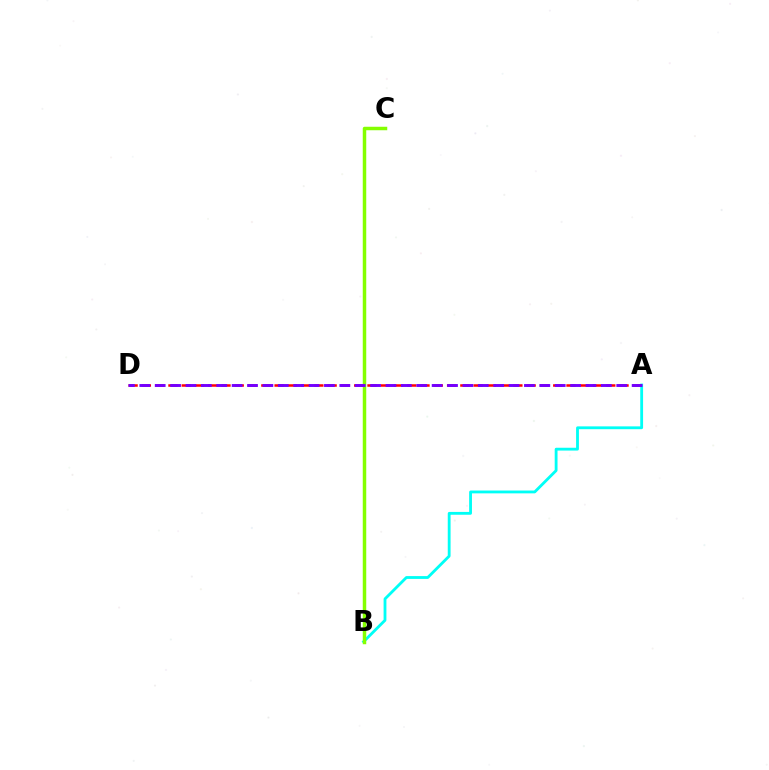{('A', 'B'): [{'color': '#00fff6', 'line_style': 'solid', 'thickness': 2.03}], ('A', 'D'): [{'color': '#ff0000', 'line_style': 'dashed', 'thickness': 1.8}, {'color': '#7200ff', 'line_style': 'dashed', 'thickness': 2.09}], ('B', 'C'): [{'color': '#84ff00', 'line_style': 'solid', 'thickness': 2.51}]}